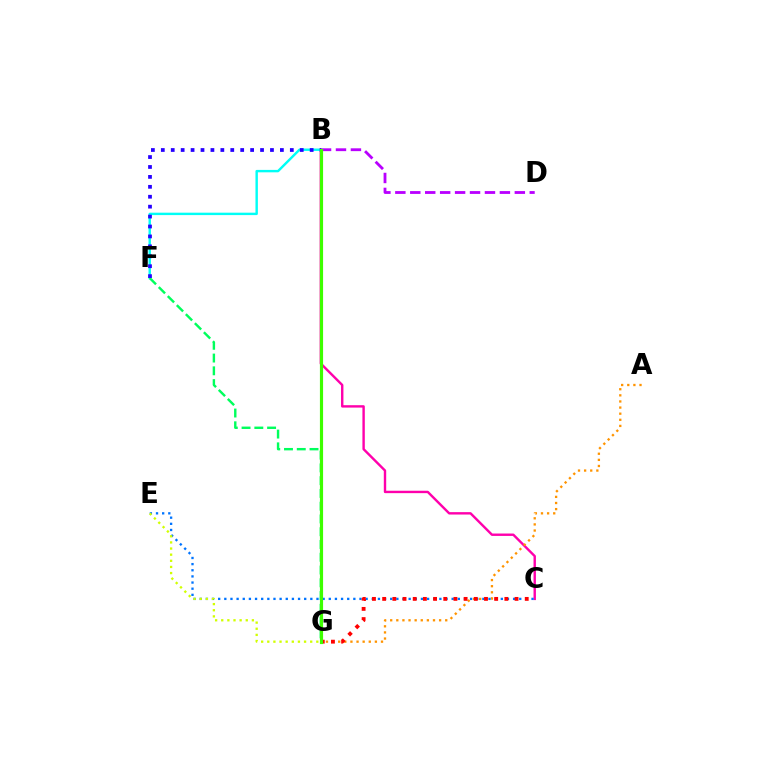{('B', 'C'): [{'color': '#ff00ac', 'line_style': 'solid', 'thickness': 1.73}], ('B', 'F'): [{'color': '#00fff6', 'line_style': 'solid', 'thickness': 1.74}, {'color': '#2500ff', 'line_style': 'dotted', 'thickness': 2.7}], ('A', 'G'): [{'color': '#ff9400', 'line_style': 'dotted', 'thickness': 1.66}], ('C', 'E'): [{'color': '#0074ff', 'line_style': 'dotted', 'thickness': 1.67}], ('F', 'G'): [{'color': '#00ff5c', 'line_style': 'dashed', 'thickness': 1.73}], ('B', 'D'): [{'color': '#b900ff', 'line_style': 'dashed', 'thickness': 2.03}], ('E', 'G'): [{'color': '#d1ff00', 'line_style': 'dotted', 'thickness': 1.67}], ('C', 'G'): [{'color': '#ff0000', 'line_style': 'dotted', 'thickness': 2.77}], ('B', 'G'): [{'color': '#3dff00', 'line_style': 'solid', 'thickness': 2.28}]}